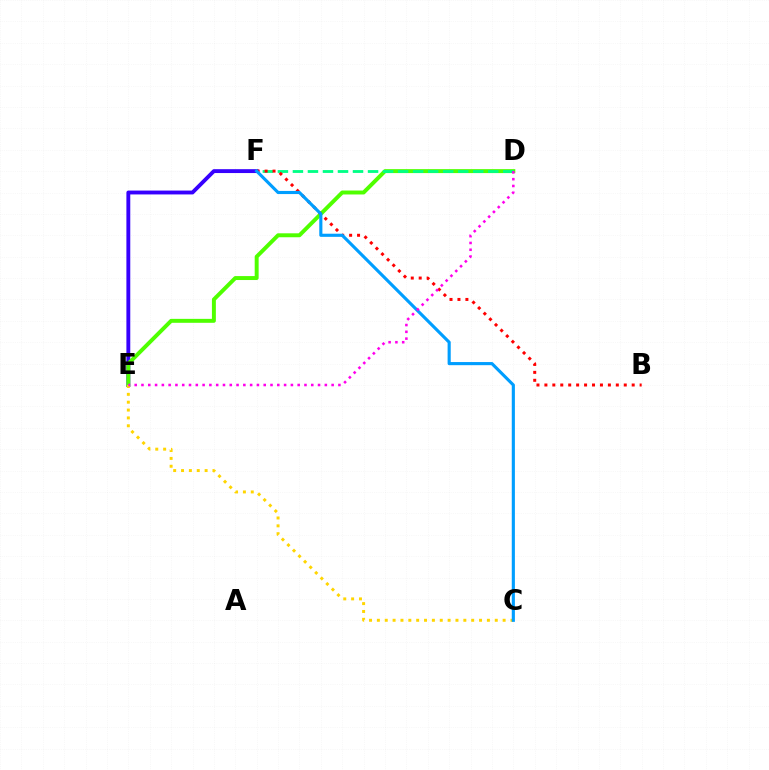{('E', 'F'): [{'color': '#3700ff', 'line_style': 'solid', 'thickness': 2.79}], ('D', 'E'): [{'color': '#4fff00', 'line_style': 'solid', 'thickness': 2.84}, {'color': '#ff00ed', 'line_style': 'dotted', 'thickness': 1.85}], ('C', 'E'): [{'color': '#ffd500', 'line_style': 'dotted', 'thickness': 2.14}], ('D', 'F'): [{'color': '#00ff86', 'line_style': 'dashed', 'thickness': 2.04}], ('B', 'F'): [{'color': '#ff0000', 'line_style': 'dotted', 'thickness': 2.16}], ('C', 'F'): [{'color': '#009eff', 'line_style': 'solid', 'thickness': 2.25}]}